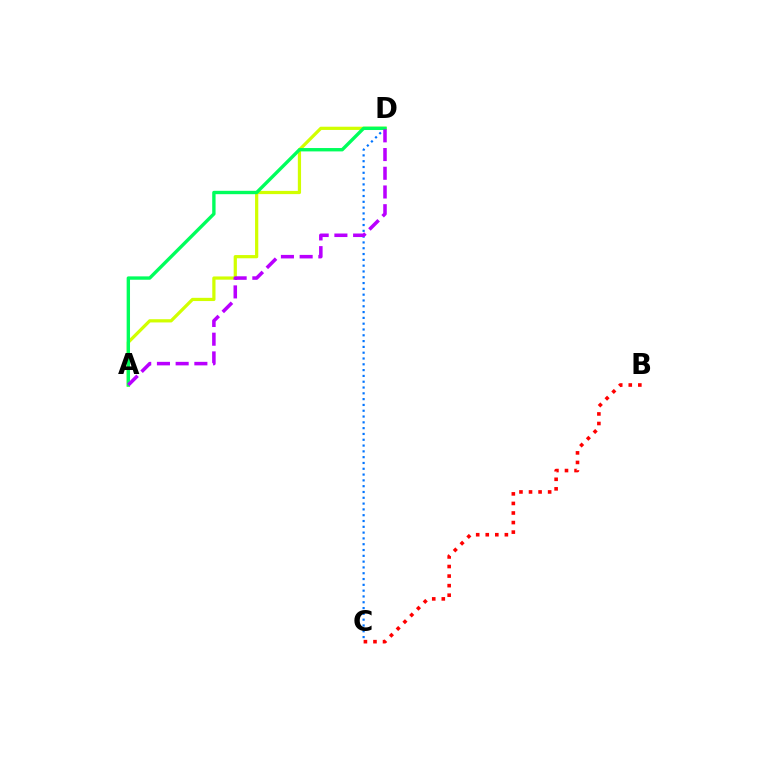{('B', 'C'): [{'color': '#ff0000', 'line_style': 'dotted', 'thickness': 2.6}], ('A', 'D'): [{'color': '#d1ff00', 'line_style': 'solid', 'thickness': 2.32}, {'color': '#00ff5c', 'line_style': 'solid', 'thickness': 2.42}, {'color': '#b900ff', 'line_style': 'dashed', 'thickness': 2.54}], ('C', 'D'): [{'color': '#0074ff', 'line_style': 'dotted', 'thickness': 1.58}]}